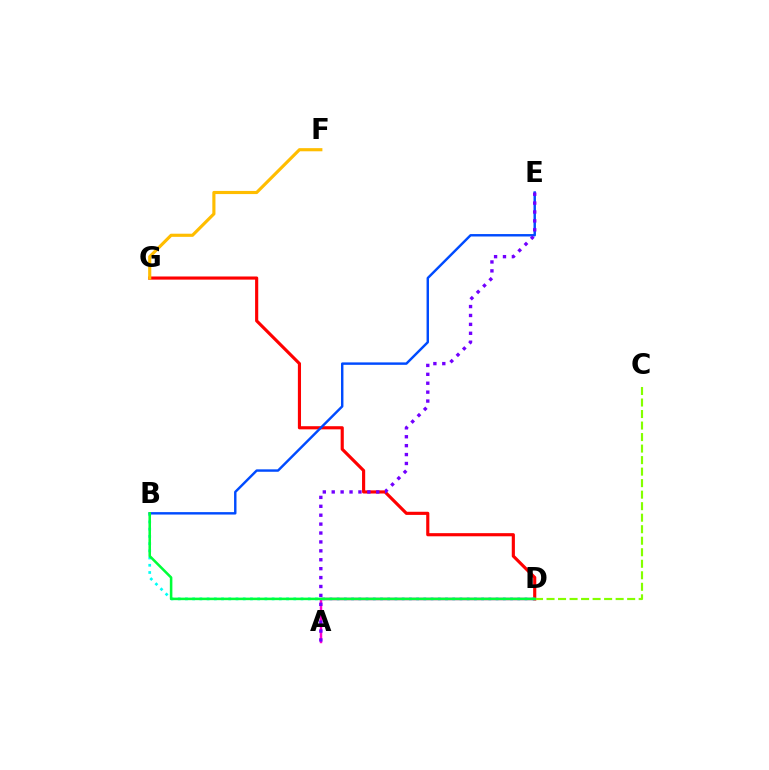{('D', 'G'): [{'color': '#ff0000', 'line_style': 'solid', 'thickness': 2.26}], ('B', 'D'): [{'color': '#00fff6', 'line_style': 'dotted', 'thickness': 1.96}, {'color': '#00ff39', 'line_style': 'solid', 'thickness': 1.83}], ('B', 'E'): [{'color': '#004bff', 'line_style': 'solid', 'thickness': 1.75}], ('A', 'D'): [{'color': '#ff00cf', 'line_style': 'solid', 'thickness': 1.76}], ('A', 'E'): [{'color': '#7200ff', 'line_style': 'dotted', 'thickness': 2.42}], ('C', 'D'): [{'color': '#84ff00', 'line_style': 'dashed', 'thickness': 1.56}], ('F', 'G'): [{'color': '#ffbd00', 'line_style': 'solid', 'thickness': 2.26}]}